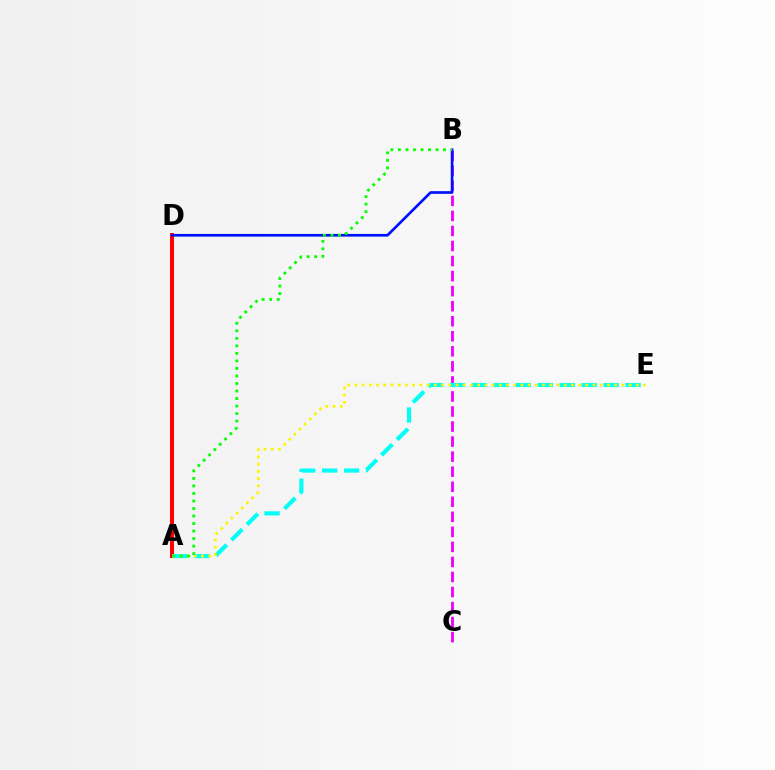{('B', 'C'): [{'color': '#ee00ff', 'line_style': 'dashed', 'thickness': 2.04}], ('A', 'D'): [{'color': '#ff0000', 'line_style': 'solid', 'thickness': 2.88}], ('A', 'E'): [{'color': '#00fff6', 'line_style': 'dashed', 'thickness': 2.98}, {'color': '#fcf500', 'line_style': 'dotted', 'thickness': 1.96}], ('B', 'D'): [{'color': '#0010ff', 'line_style': 'solid', 'thickness': 1.92}], ('A', 'B'): [{'color': '#08ff00', 'line_style': 'dotted', 'thickness': 2.04}]}